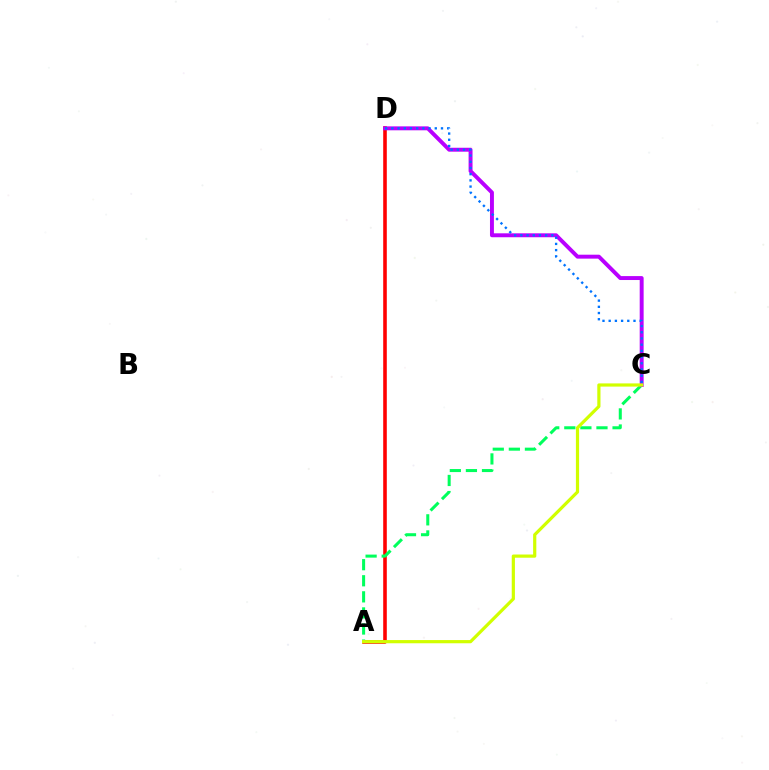{('A', 'D'): [{'color': '#ff0000', 'line_style': 'solid', 'thickness': 2.58}], ('A', 'C'): [{'color': '#00ff5c', 'line_style': 'dashed', 'thickness': 2.18}, {'color': '#d1ff00', 'line_style': 'solid', 'thickness': 2.3}], ('C', 'D'): [{'color': '#b900ff', 'line_style': 'solid', 'thickness': 2.83}, {'color': '#0074ff', 'line_style': 'dotted', 'thickness': 1.68}]}